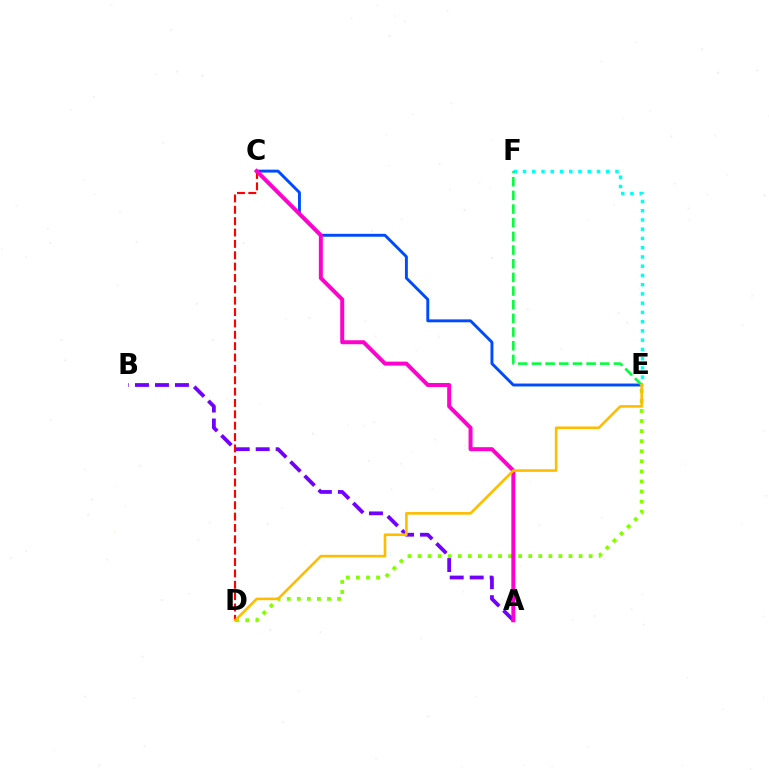{('C', 'E'): [{'color': '#004bff', 'line_style': 'solid', 'thickness': 2.1}], ('A', 'B'): [{'color': '#7200ff', 'line_style': 'dashed', 'thickness': 2.71}], ('D', 'E'): [{'color': '#84ff00', 'line_style': 'dotted', 'thickness': 2.73}, {'color': '#ffbd00', 'line_style': 'solid', 'thickness': 1.88}], ('C', 'D'): [{'color': '#ff0000', 'line_style': 'dashed', 'thickness': 1.54}], ('E', 'F'): [{'color': '#00fff6', 'line_style': 'dotted', 'thickness': 2.51}, {'color': '#00ff39', 'line_style': 'dashed', 'thickness': 1.86}], ('A', 'C'): [{'color': '#ff00cf', 'line_style': 'solid', 'thickness': 2.86}]}